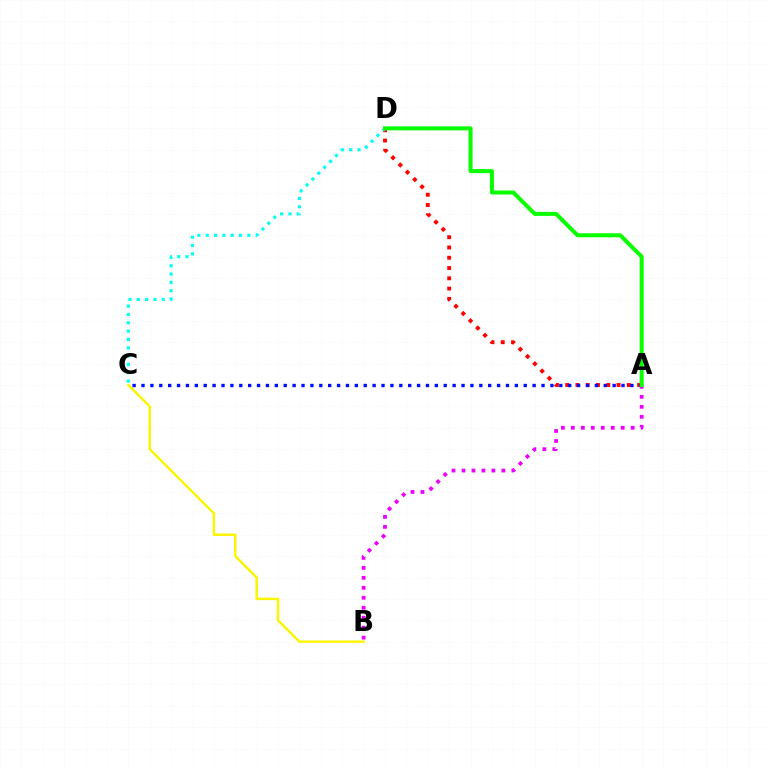{('B', 'C'): [{'color': '#fcf500', 'line_style': 'solid', 'thickness': 1.77}], ('A', 'D'): [{'color': '#ff0000', 'line_style': 'dotted', 'thickness': 2.79}, {'color': '#08ff00', 'line_style': 'solid', 'thickness': 2.89}], ('A', 'C'): [{'color': '#0010ff', 'line_style': 'dotted', 'thickness': 2.42}], ('A', 'B'): [{'color': '#ee00ff', 'line_style': 'dotted', 'thickness': 2.71}], ('C', 'D'): [{'color': '#00fff6', 'line_style': 'dotted', 'thickness': 2.26}]}